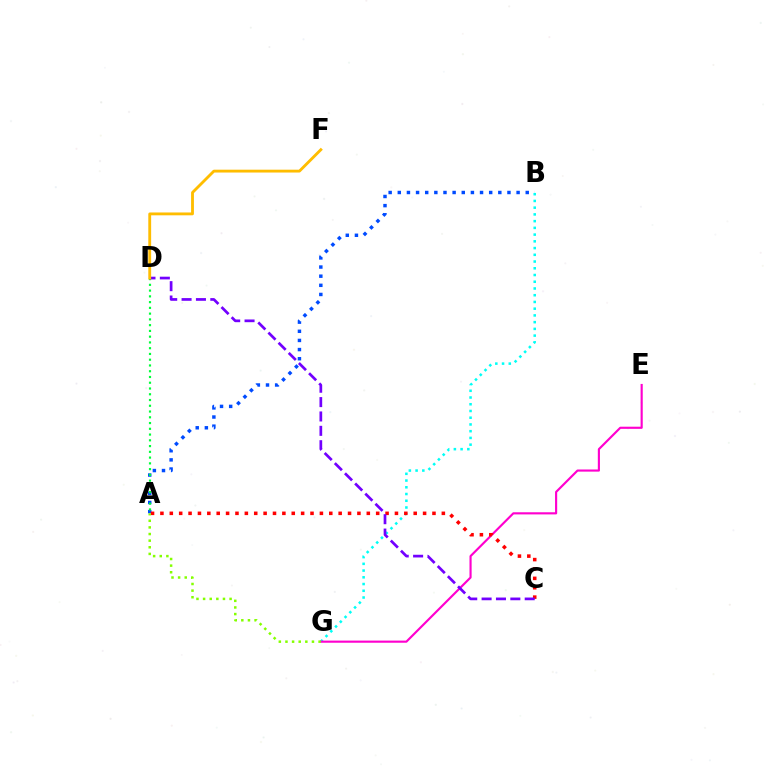{('A', 'B'): [{'color': '#004bff', 'line_style': 'dotted', 'thickness': 2.48}], ('B', 'G'): [{'color': '#00fff6', 'line_style': 'dotted', 'thickness': 1.83}], ('E', 'G'): [{'color': '#ff00cf', 'line_style': 'solid', 'thickness': 1.54}], ('A', 'D'): [{'color': '#00ff39', 'line_style': 'dotted', 'thickness': 1.56}], ('A', 'C'): [{'color': '#ff0000', 'line_style': 'dotted', 'thickness': 2.55}], ('A', 'G'): [{'color': '#84ff00', 'line_style': 'dotted', 'thickness': 1.8}], ('C', 'D'): [{'color': '#7200ff', 'line_style': 'dashed', 'thickness': 1.95}], ('D', 'F'): [{'color': '#ffbd00', 'line_style': 'solid', 'thickness': 2.05}]}